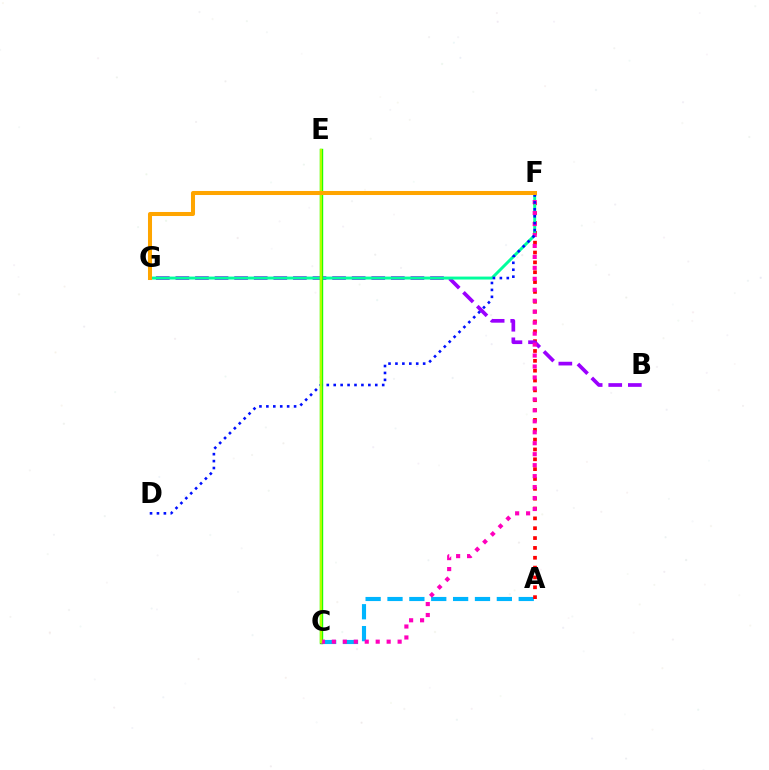{('A', 'C'): [{'color': '#00b5ff', 'line_style': 'dashed', 'thickness': 2.97}], ('A', 'F'): [{'color': '#ff0000', 'line_style': 'dotted', 'thickness': 2.68}], ('B', 'G'): [{'color': '#9b00ff', 'line_style': 'dashed', 'thickness': 2.66}], ('F', 'G'): [{'color': '#00ff9d', 'line_style': 'solid', 'thickness': 2.12}, {'color': '#ffa500', 'line_style': 'solid', 'thickness': 2.91}], ('C', 'E'): [{'color': '#08ff00', 'line_style': 'solid', 'thickness': 2.44}, {'color': '#b3ff00', 'line_style': 'solid', 'thickness': 1.69}], ('C', 'F'): [{'color': '#ff00bd', 'line_style': 'dotted', 'thickness': 2.98}], ('D', 'F'): [{'color': '#0010ff', 'line_style': 'dotted', 'thickness': 1.88}]}